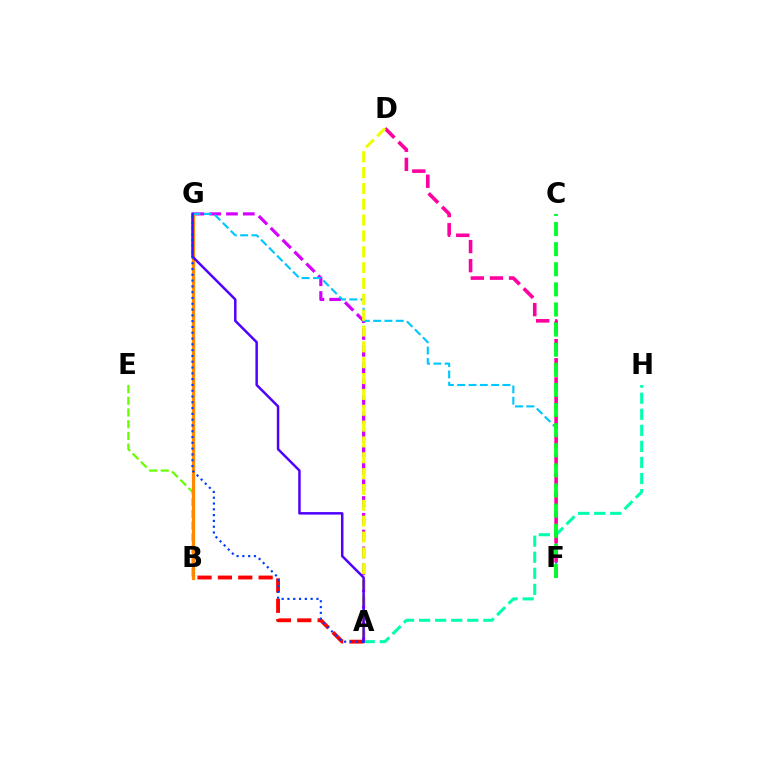{('B', 'E'): [{'color': '#66ff00', 'line_style': 'dashed', 'thickness': 1.59}], ('A', 'B'): [{'color': '#ff0000', 'line_style': 'dashed', 'thickness': 2.77}], ('A', 'G'): [{'color': '#d600ff', 'line_style': 'dashed', 'thickness': 2.28}, {'color': '#4f00ff', 'line_style': 'solid', 'thickness': 1.79}, {'color': '#003fff', 'line_style': 'dotted', 'thickness': 1.57}], ('A', 'H'): [{'color': '#00ffaf', 'line_style': 'dashed', 'thickness': 2.18}], ('B', 'G'): [{'color': '#ff8800', 'line_style': 'solid', 'thickness': 2.31}], ('F', 'G'): [{'color': '#00c7ff', 'line_style': 'dashed', 'thickness': 1.54}], ('D', 'F'): [{'color': '#ff00a0', 'line_style': 'dashed', 'thickness': 2.6}], ('C', 'F'): [{'color': '#00ff27', 'line_style': 'dashed', 'thickness': 2.73}], ('A', 'D'): [{'color': '#eeff00', 'line_style': 'dashed', 'thickness': 2.15}]}